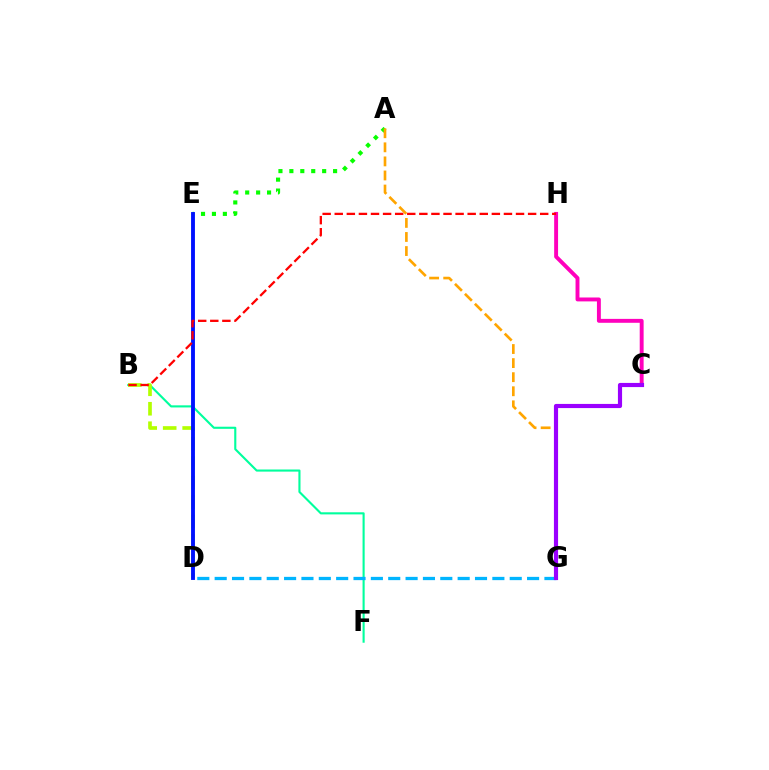{('B', 'F'): [{'color': '#00ff9d', 'line_style': 'solid', 'thickness': 1.52}], ('B', 'D'): [{'color': '#b3ff00', 'line_style': 'dashed', 'thickness': 2.65}], ('A', 'E'): [{'color': '#08ff00', 'line_style': 'dotted', 'thickness': 2.97}], ('D', 'E'): [{'color': '#0010ff', 'line_style': 'solid', 'thickness': 2.78}], ('C', 'H'): [{'color': '#ff00bd', 'line_style': 'solid', 'thickness': 2.82}], ('D', 'G'): [{'color': '#00b5ff', 'line_style': 'dashed', 'thickness': 2.36}], ('A', 'G'): [{'color': '#ffa500', 'line_style': 'dashed', 'thickness': 1.91}], ('B', 'H'): [{'color': '#ff0000', 'line_style': 'dashed', 'thickness': 1.64}], ('C', 'G'): [{'color': '#9b00ff', 'line_style': 'solid', 'thickness': 2.99}]}